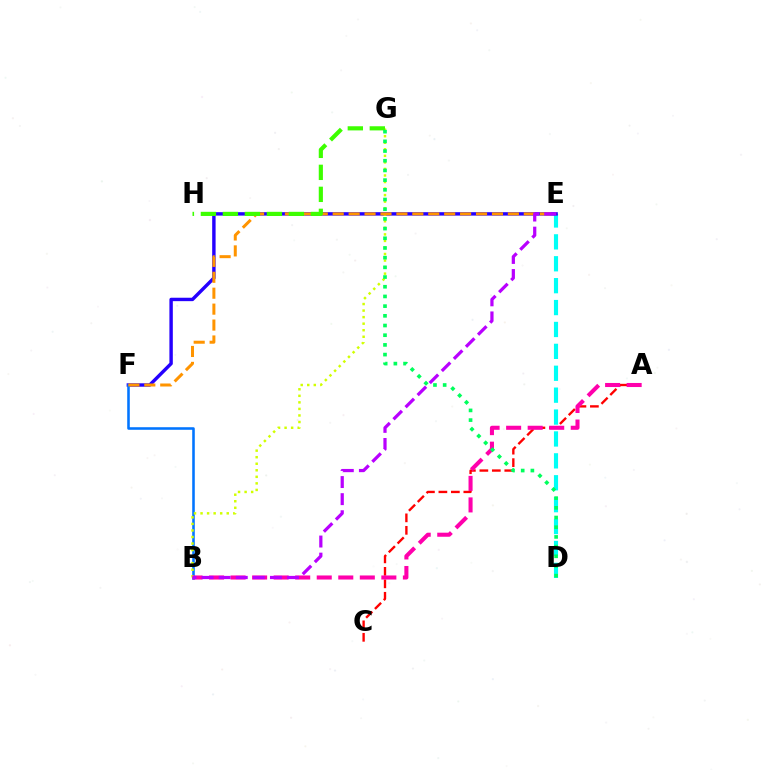{('D', 'E'): [{'color': '#00fff6', 'line_style': 'dashed', 'thickness': 2.97}], ('E', 'F'): [{'color': '#2500ff', 'line_style': 'solid', 'thickness': 2.46}, {'color': '#ff9400', 'line_style': 'dashed', 'thickness': 2.16}], ('B', 'F'): [{'color': '#0074ff', 'line_style': 'solid', 'thickness': 1.84}], ('B', 'G'): [{'color': '#d1ff00', 'line_style': 'dotted', 'thickness': 1.78}], ('A', 'C'): [{'color': '#ff0000', 'line_style': 'dashed', 'thickness': 1.69}], ('A', 'B'): [{'color': '#ff00ac', 'line_style': 'dashed', 'thickness': 2.93}], ('G', 'H'): [{'color': '#3dff00', 'line_style': 'dashed', 'thickness': 2.99}], ('B', 'E'): [{'color': '#b900ff', 'line_style': 'dashed', 'thickness': 2.32}], ('D', 'G'): [{'color': '#00ff5c', 'line_style': 'dotted', 'thickness': 2.63}]}